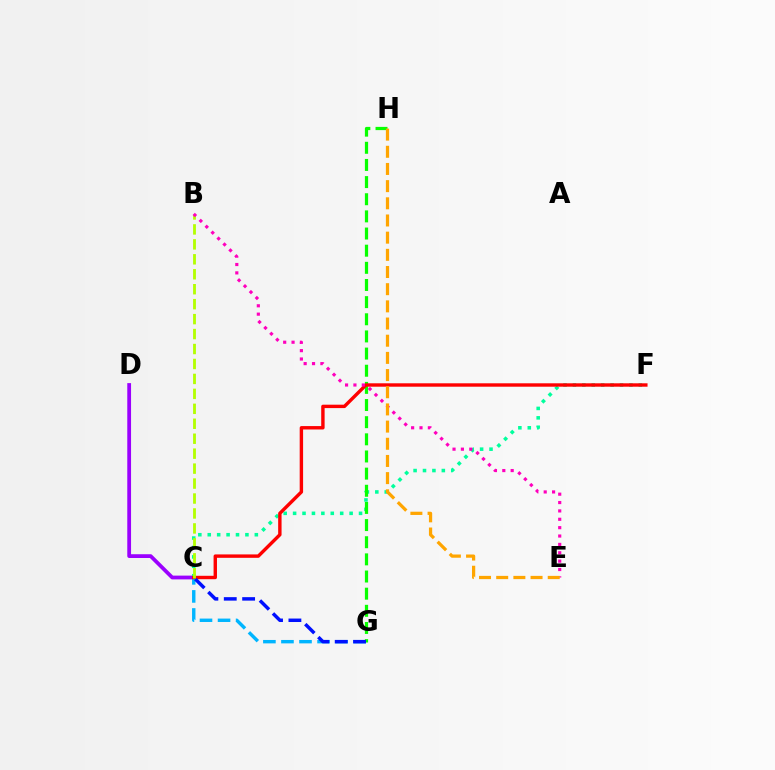{('C', 'D'): [{'color': '#9b00ff', 'line_style': 'solid', 'thickness': 2.72}], ('C', 'G'): [{'color': '#00b5ff', 'line_style': 'dashed', 'thickness': 2.45}, {'color': '#0010ff', 'line_style': 'dashed', 'thickness': 2.5}], ('C', 'F'): [{'color': '#00ff9d', 'line_style': 'dotted', 'thickness': 2.56}, {'color': '#ff0000', 'line_style': 'solid', 'thickness': 2.45}], ('G', 'H'): [{'color': '#08ff00', 'line_style': 'dashed', 'thickness': 2.33}], ('B', 'C'): [{'color': '#b3ff00', 'line_style': 'dashed', 'thickness': 2.03}], ('B', 'E'): [{'color': '#ff00bd', 'line_style': 'dotted', 'thickness': 2.27}], ('E', 'H'): [{'color': '#ffa500', 'line_style': 'dashed', 'thickness': 2.33}]}